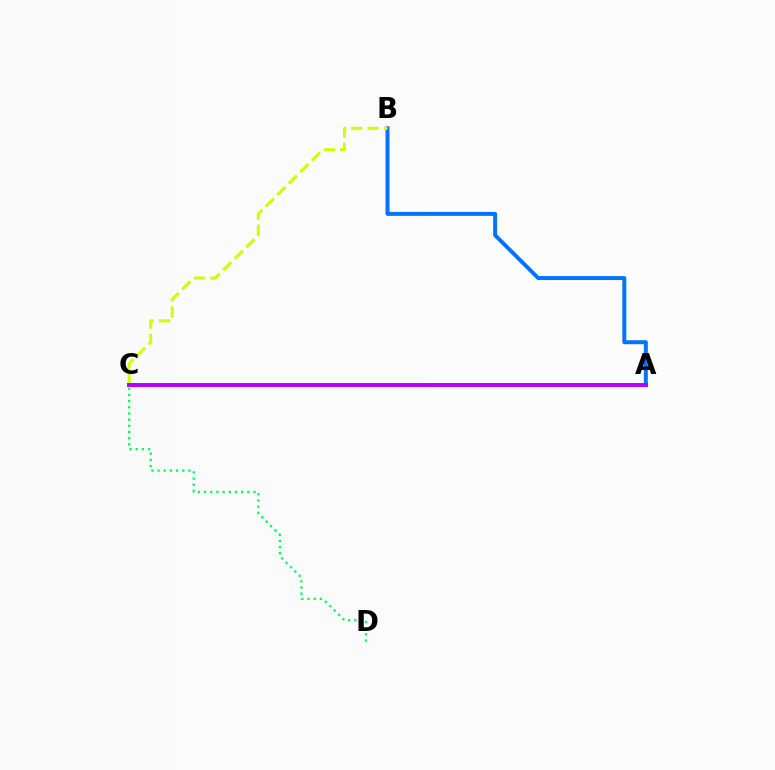{('A', 'B'): [{'color': '#0074ff', 'line_style': 'solid', 'thickness': 2.86}], ('A', 'C'): [{'color': '#ff0000', 'line_style': 'solid', 'thickness': 1.53}, {'color': '#b900ff', 'line_style': 'solid', 'thickness': 2.84}], ('C', 'D'): [{'color': '#00ff5c', 'line_style': 'dotted', 'thickness': 1.68}], ('B', 'C'): [{'color': '#d1ff00', 'line_style': 'dashed', 'thickness': 2.21}]}